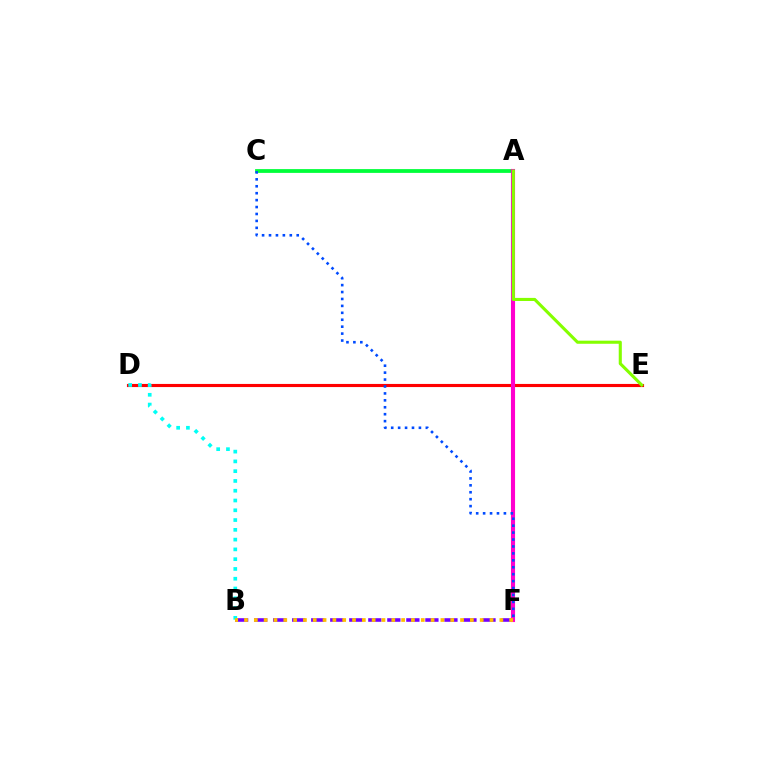{('A', 'C'): [{'color': '#00ff39', 'line_style': 'solid', 'thickness': 2.72}], ('B', 'F'): [{'color': '#7200ff', 'line_style': 'dashed', 'thickness': 2.58}, {'color': '#ffbd00', 'line_style': 'dotted', 'thickness': 2.67}], ('D', 'E'): [{'color': '#ff0000', 'line_style': 'solid', 'thickness': 2.25}], ('A', 'F'): [{'color': '#ff00cf', 'line_style': 'solid', 'thickness': 2.96}], ('B', 'D'): [{'color': '#00fff6', 'line_style': 'dotted', 'thickness': 2.66}], ('C', 'F'): [{'color': '#004bff', 'line_style': 'dotted', 'thickness': 1.88}], ('A', 'E'): [{'color': '#84ff00', 'line_style': 'solid', 'thickness': 2.23}]}